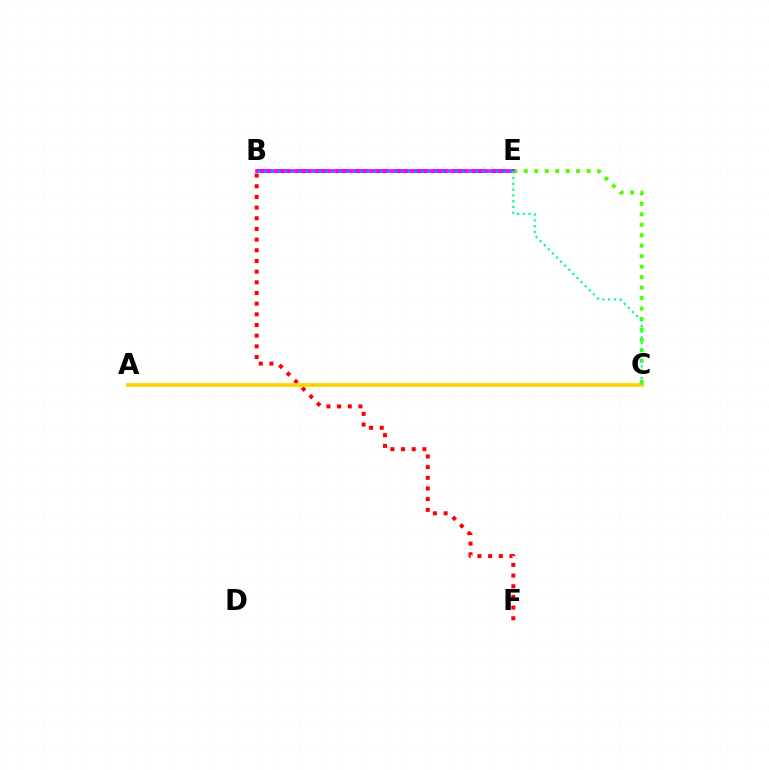{('B', 'F'): [{'color': '#ff0000', 'line_style': 'dotted', 'thickness': 2.9}], ('B', 'E'): [{'color': '#3700ff', 'line_style': 'dashed', 'thickness': 2.66}, {'color': '#ff00ed', 'line_style': 'solid', 'thickness': 2.65}, {'color': '#009eff', 'line_style': 'dotted', 'thickness': 1.85}], ('C', 'E'): [{'color': '#4fff00', 'line_style': 'dotted', 'thickness': 2.84}, {'color': '#00ff86', 'line_style': 'dotted', 'thickness': 1.57}], ('A', 'C'): [{'color': '#ffd500', 'line_style': 'solid', 'thickness': 2.74}]}